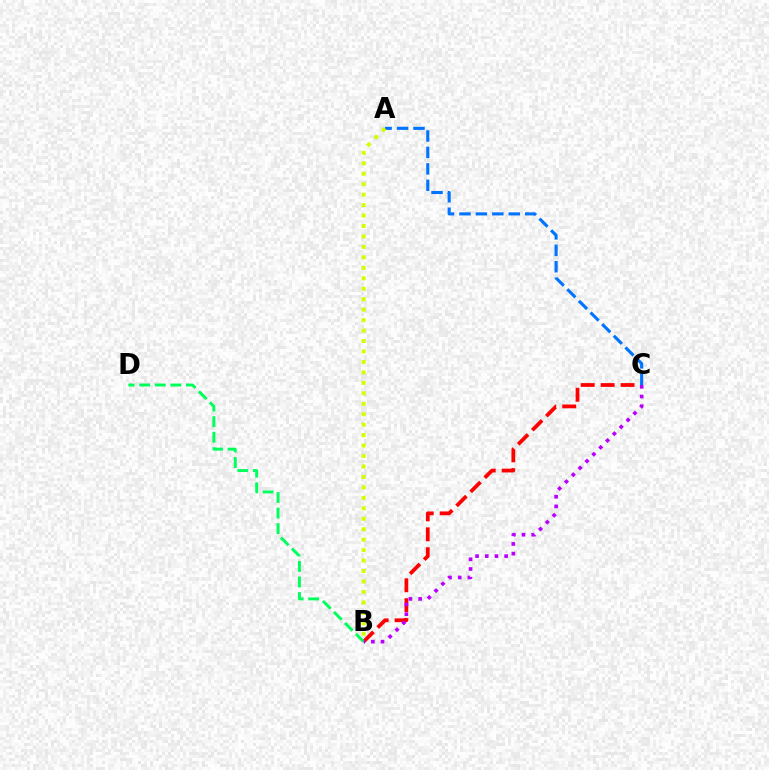{('B', 'C'): [{'color': '#ff0000', 'line_style': 'dashed', 'thickness': 2.71}, {'color': '#b900ff', 'line_style': 'dotted', 'thickness': 2.63}], ('B', 'D'): [{'color': '#00ff5c', 'line_style': 'dashed', 'thickness': 2.11}], ('A', 'C'): [{'color': '#0074ff', 'line_style': 'dashed', 'thickness': 2.23}], ('A', 'B'): [{'color': '#d1ff00', 'line_style': 'dotted', 'thickness': 2.84}]}